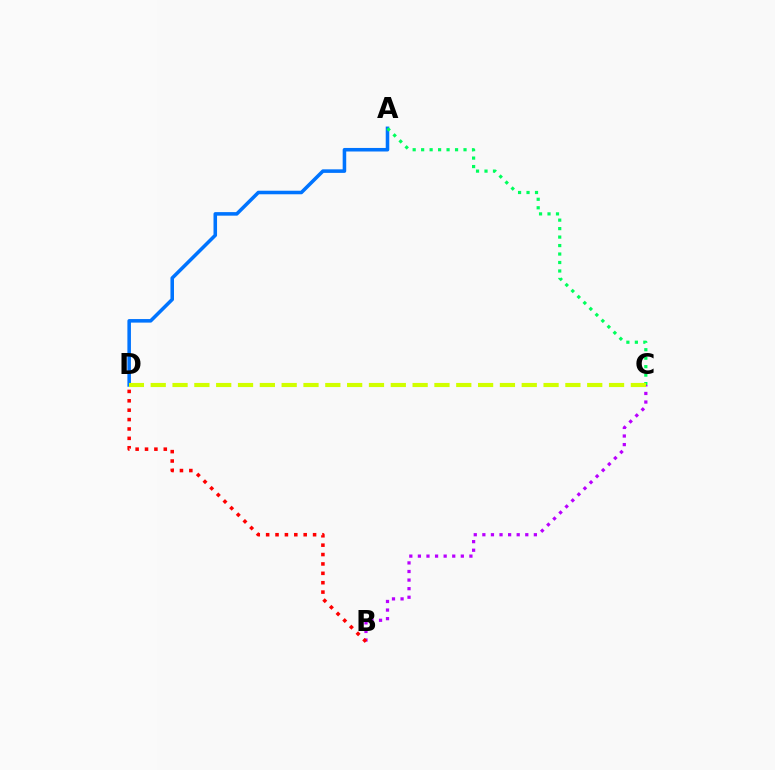{('A', 'D'): [{'color': '#0074ff', 'line_style': 'solid', 'thickness': 2.56}], ('A', 'C'): [{'color': '#00ff5c', 'line_style': 'dotted', 'thickness': 2.3}], ('B', 'C'): [{'color': '#b900ff', 'line_style': 'dotted', 'thickness': 2.33}], ('C', 'D'): [{'color': '#d1ff00', 'line_style': 'dashed', 'thickness': 2.96}], ('B', 'D'): [{'color': '#ff0000', 'line_style': 'dotted', 'thickness': 2.55}]}